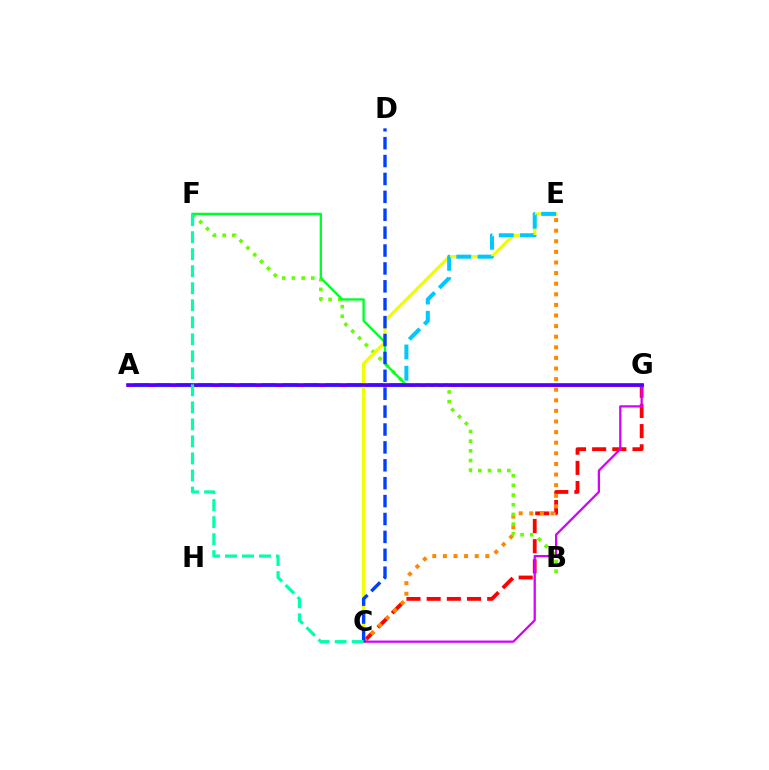{('A', 'G'): [{'color': '#ff00a0', 'line_style': 'solid', 'thickness': 2.25}, {'color': '#4f00ff', 'line_style': 'solid', 'thickness': 2.59}], ('C', 'G'): [{'color': '#ff0000', 'line_style': 'dashed', 'thickness': 2.74}, {'color': '#d600ff', 'line_style': 'solid', 'thickness': 1.63}], ('C', 'E'): [{'color': '#ff8800', 'line_style': 'dotted', 'thickness': 2.88}, {'color': '#eeff00', 'line_style': 'solid', 'thickness': 2.29}], ('B', 'F'): [{'color': '#66ff00', 'line_style': 'dotted', 'thickness': 2.63}], ('F', 'G'): [{'color': '#00ff27', 'line_style': 'solid', 'thickness': 1.68}], ('A', 'E'): [{'color': '#00c7ff', 'line_style': 'dashed', 'thickness': 2.89}], ('C', 'D'): [{'color': '#003fff', 'line_style': 'dashed', 'thickness': 2.43}], ('C', 'F'): [{'color': '#00ffaf', 'line_style': 'dashed', 'thickness': 2.31}]}